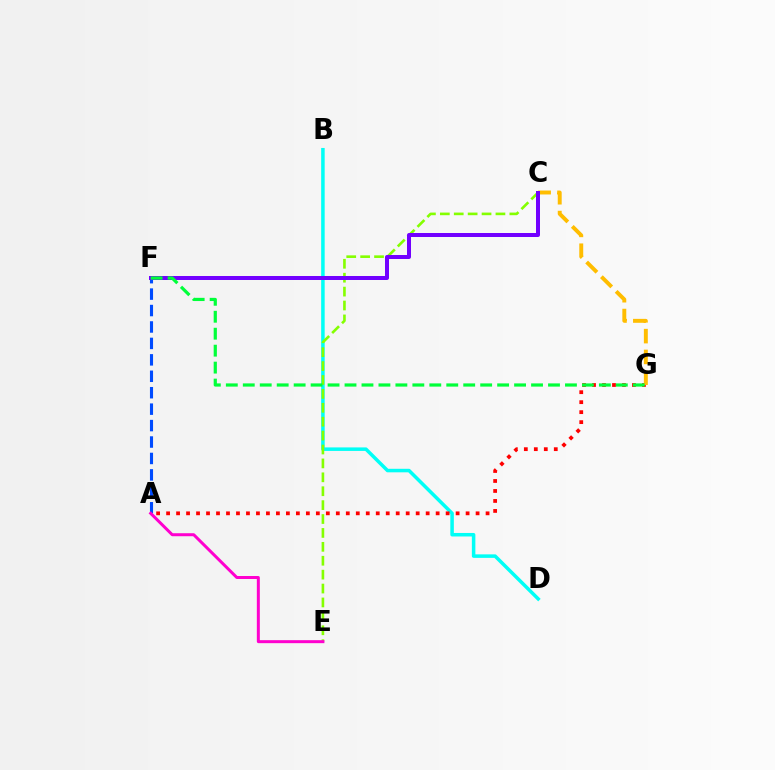{('B', 'D'): [{'color': '#00fff6', 'line_style': 'solid', 'thickness': 2.53}], ('A', 'G'): [{'color': '#ff0000', 'line_style': 'dotted', 'thickness': 2.71}], ('C', 'E'): [{'color': '#84ff00', 'line_style': 'dashed', 'thickness': 1.89}], ('C', 'G'): [{'color': '#ffbd00', 'line_style': 'dashed', 'thickness': 2.83}], ('A', 'F'): [{'color': '#004bff', 'line_style': 'dashed', 'thickness': 2.23}], ('C', 'F'): [{'color': '#7200ff', 'line_style': 'solid', 'thickness': 2.88}], ('A', 'E'): [{'color': '#ff00cf', 'line_style': 'solid', 'thickness': 2.16}], ('F', 'G'): [{'color': '#00ff39', 'line_style': 'dashed', 'thickness': 2.3}]}